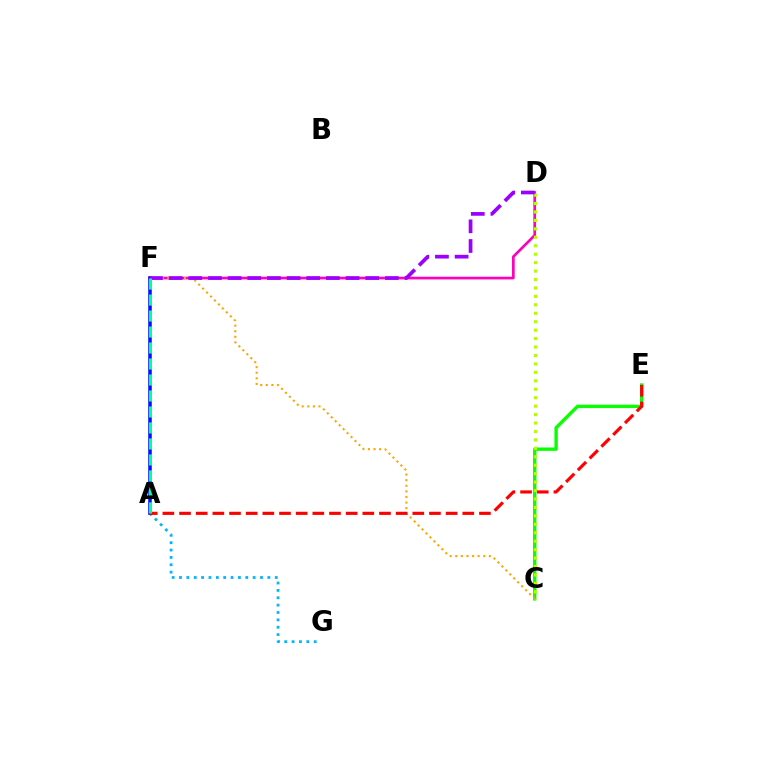{('A', 'G'): [{'color': '#00b5ff', 'line_style': 'dotted', 'thickness': 2.0}], ('D', 'F'): [{'color': '#ff00bd', 'line_style': 'solid', 'thickness': 1.95}, {'color': '#9b00ff', 'line_style': 'dashed', 'thickness': 2.67}], ('C', 'E'): [{'color': '#08ff00', 'line_style': 'solid', 'thickness': 2.42}], ('C', 'D'): [{'color': '#b3ff00', 'line_style': 'dotted', 'thickness': 2.29}], ('C', 'F'): [{'color': '#ffa500', 'line_style': 'dotted', 'thickness': 1.52}], ('A', 'F'): [{'color': '#0010ff', 'line_style': 'solid', 'thickness': 2.56}, {'color': '#00ff9d', 'line_style': 'dashed', 'thickness': 2.17}], ('A', 'E'): [{'color': '#ff0000', 'line_style': 'dashed', 'thickness': 2.26}]}